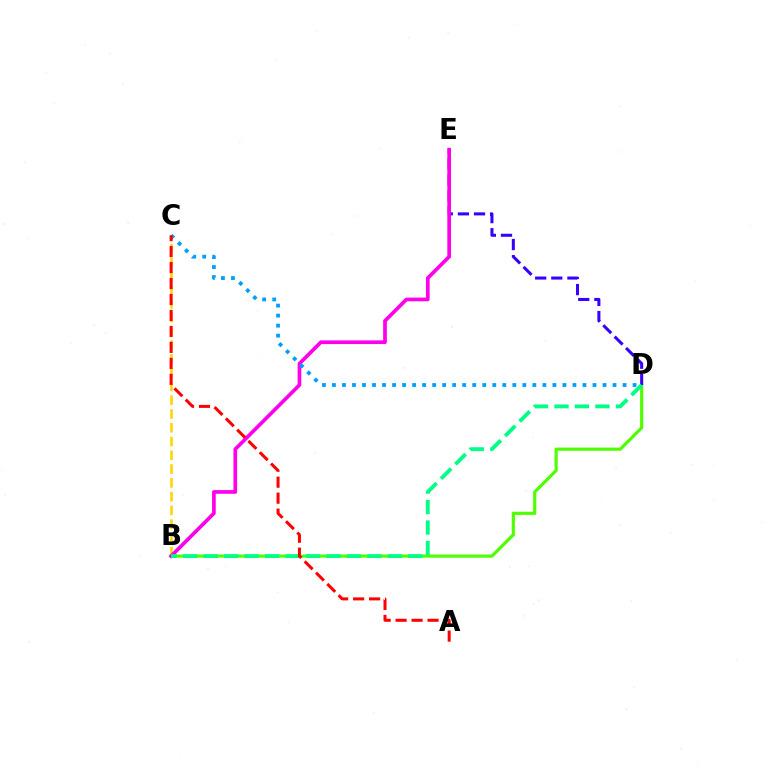{('B', 'D'): [{'color': '#4fff00', 'line_style': 'solid', 'thickness': 2.28}, {'color': '#00ff86', 'line_style': 'dashed', 'thickness': 2.78}], ('D', 'E'): [{'color': '#3700ff', 'line_style': 'dashed', 'thickness': 2.19}], ('B', 'C'): [{'color': '#ffd500', 'line_style': 'dashed', 'thickness': 1.87}], ('B', 'E'): [{'color': '#ff00ed', 'line_style': 'solid', 'thickness': 2.65}], ('C', 'D'): [{'color': '#009eff', 'line_style': 'dotted', 'thickness': 2.72}], ('A', 'C'): [{'color': '#ff0000', 'line_style': 'dashed', 'thickness': 2.17}]}